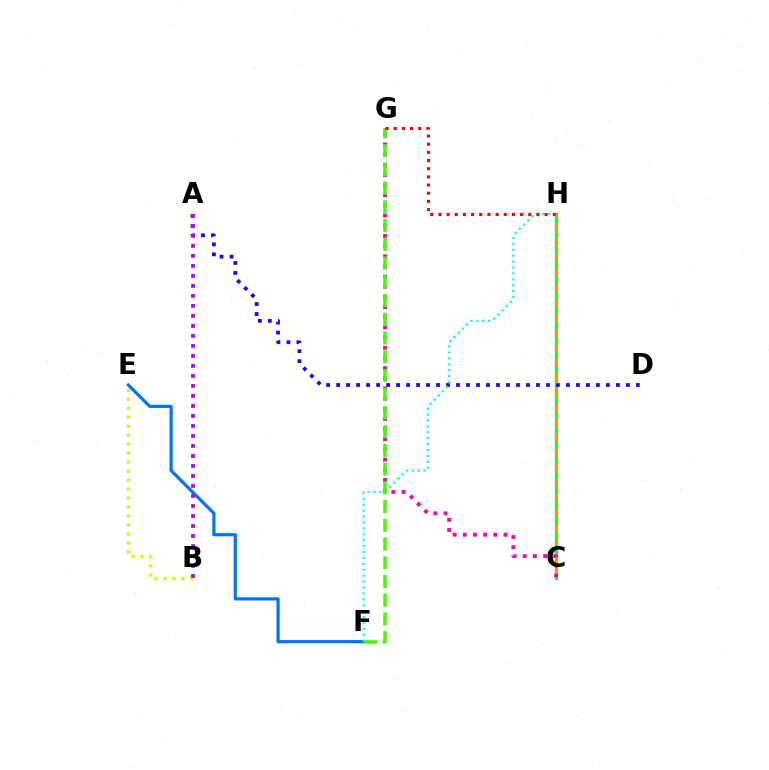{('B', 'E'): [{'color': '#d1ff00', 'line_style': 'dotted', 'thickness': 2.44}], ('E', 'F'): [{'color': '#0074ff', 'line_style': 'solid', 'thickness': 2.29}], ('C', 'H'): [{'color': '#00ff5c', 'line_style': 'solid', 'thickness': 2.45}, {'color': '#ff9400', 'line_style': 'dashed', 'thickness': 2.04}], ('A', 'D'): [{'color': '#2500ff', 'line_style': 'dotted', 'thickness': 2.71}], ('F', 'H'): [{'color': '#00fff6', 'line_style': 'dotted', 'thickness': 1.61}], ('A', 'B'): [{'color': '#b900ff', 'line_style': 'dotted', 'thickness': 2.72}], ('C', 'G'): [{'color': '#ff00ac', 'line_style': 'dotted', 'thickness': 2.76}], ('F', 'G'): [{'color': '#3dff00', 'line_style': 'dashed', 'thickness': 2.54}], ('G', 'H'): [{'color': '#ff0000', 'line_style': 'dotted', 'thickness': 2.22}]}